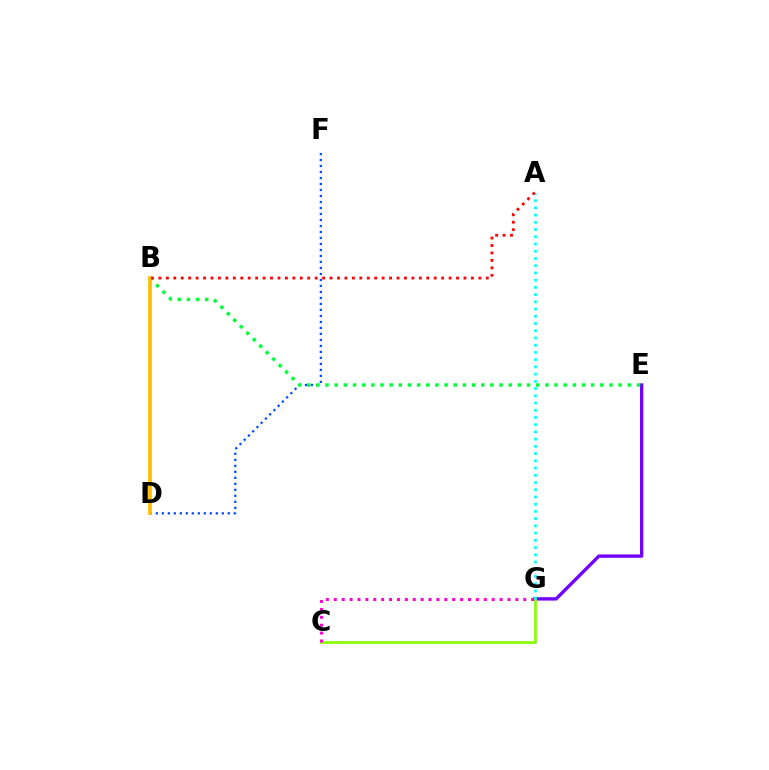{('D', 'F'): [{'color': '#004bff', 'line_style': 'dotted', 'thickness': 1.63}], ('E', 'G'): [{'color': '#7200ff', 'line_style': 'solid', 'thickness': 2.42}], ('C', 'G'): [{'color': '#84ff00', 'line_style': 'solid', 'thickness': 1.94}, {'color': '#ff00cf', 'line_style': 'dotted', 'thickness': 2.15}], ('B', 'E'): [{'color': '#00ff39', 'line_style': 'dotted', 'thickness': 2.49}], ('B', 'D'): [{'color': '#ffbd00', 'line_style': 'solid', 'thickness': 2.7}], ('A', 'G'): [{'color': '#00fff6', 'line_style': 'dotted', 'thickness': 1.96}], ('A', 'B'): [{'color': '#ff0000', 'line_style': 'dotted', 'thickness': 2.02}]}